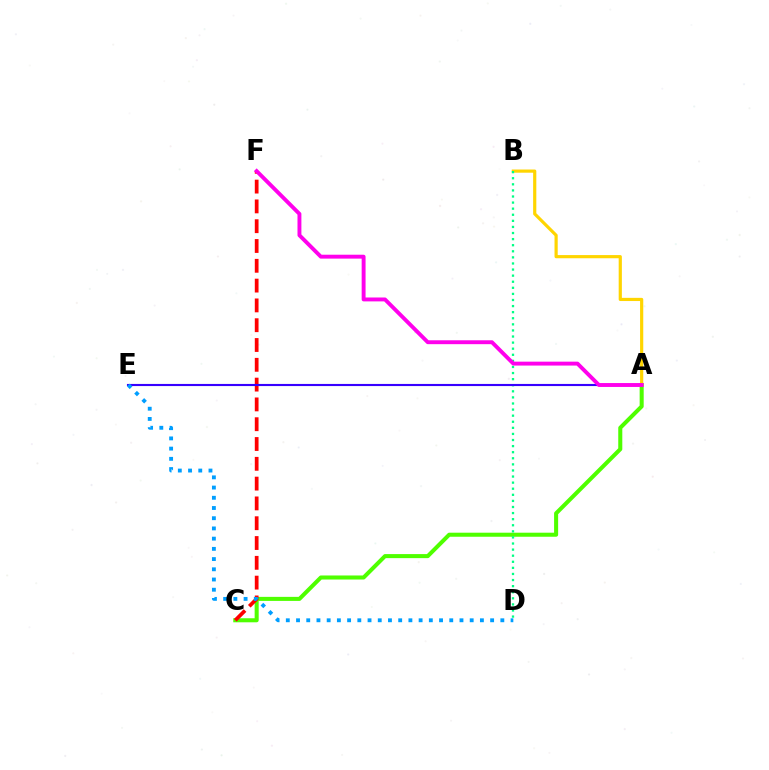{('A', 'C'): [{'color': '#4fff00', 'line_style': 'solid', 'thickness': 2.91}], ('C', 'F'): [{'color': '#ff0000', 'line_style': 'dashed', 'thickness': 2.69}], ('A', 'B'): [{'color': '#ffd500', 'line_style': 'solid', 'thickness': 2.29}], ('B', 'D'): [{'color': '#00ff86', 'line_style': 'dotted', 'thickness': 1.65}], ('A', 'E'): [{'color': '#3700ff', 'line_style': 'solid', 'thickness': 1.53}], ('A', 'F'): [{'color': '#ff00ed', 'line_style': 'solid', 'thickness': 2.81}], ('D', 'E'): [{'color': '#009eff', 'line_style': 'dotted', 'thickness': 2.78}]}